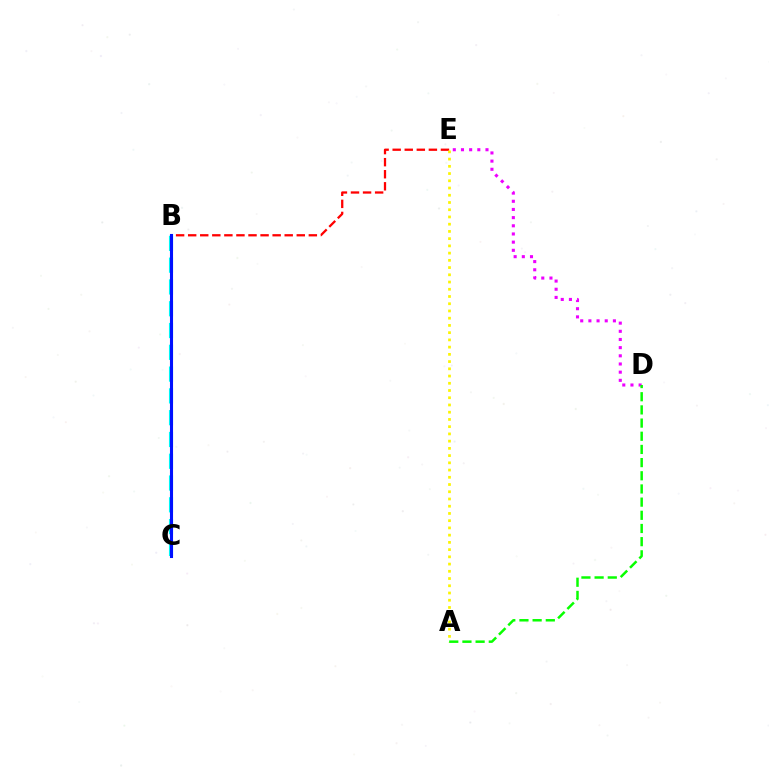{('B', 'C'): [{'color': '#00fff6', 'line_style': 'dashed', 'thickness': 2.96}, {'color': '#0010ff', 'line_style': 'solid', 'thickness': 2.21}], ('D', 'E'): [{'color': '#ee00ff', 'line_style': 'dotted', 'thickness': 2.22}], ('B', 'E'): [{'color': '#ff0000', 'line_style': 'dashed', 'thickness': 1.64}], ('A', 'E'): [{'color': '#fcf500', 'line_style': 'dotted', 'thickness': 1.96}], ('A', 'D'): [{'color': '#08ff00', 'line_style': 'dashed', 'thickness': 1.79}]}